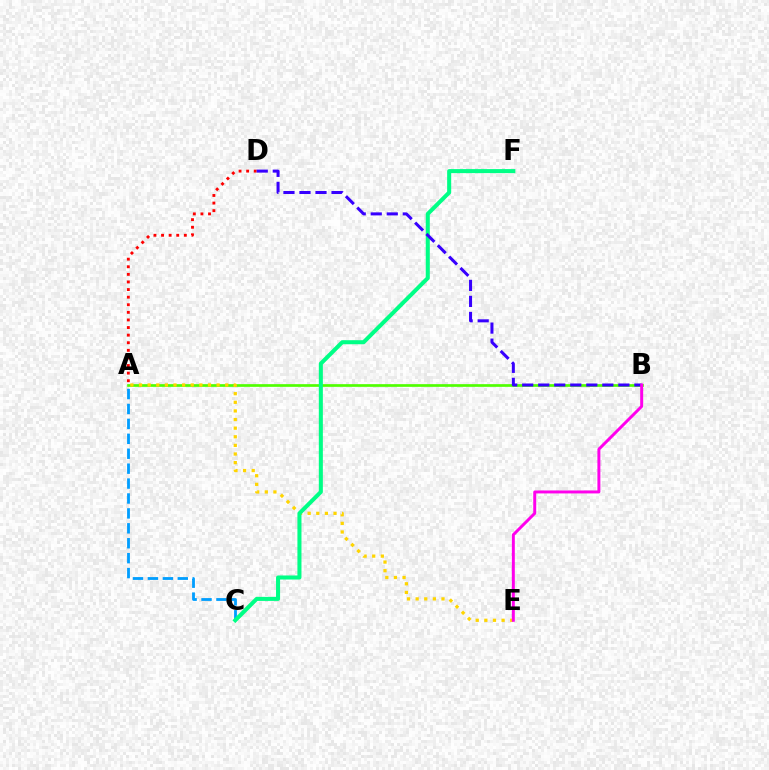{('A', 'D'): [{'color': '#ff0000', 'line_style': 'dotted', 'thickness': 2.06}], ('A', 'B'): [{'color': '#4fff00', 'line_style': 'solid', 'thickness': 1.94}], ('A', 'C'): [{'color': '#009eff', 'line_style': 'dashed', 'thickness': 2.03}], ('A', 'E'): [{'color': '#ffd500', 'line_style': 'dotted', 'thickness': 2.34}], ('C', 'F'): [{'color': '#00ff86', 'line_style': 'solid', 'thickness': 2.91}], ('B', 'D'): [{'color': '#3700ff', 'line_style': 'dashed', 'thickness': 2.18}], ('B', 'E'): [{'color': '#ff00ed', 'line_style': 'solid', 'thickness': 2.13}]}